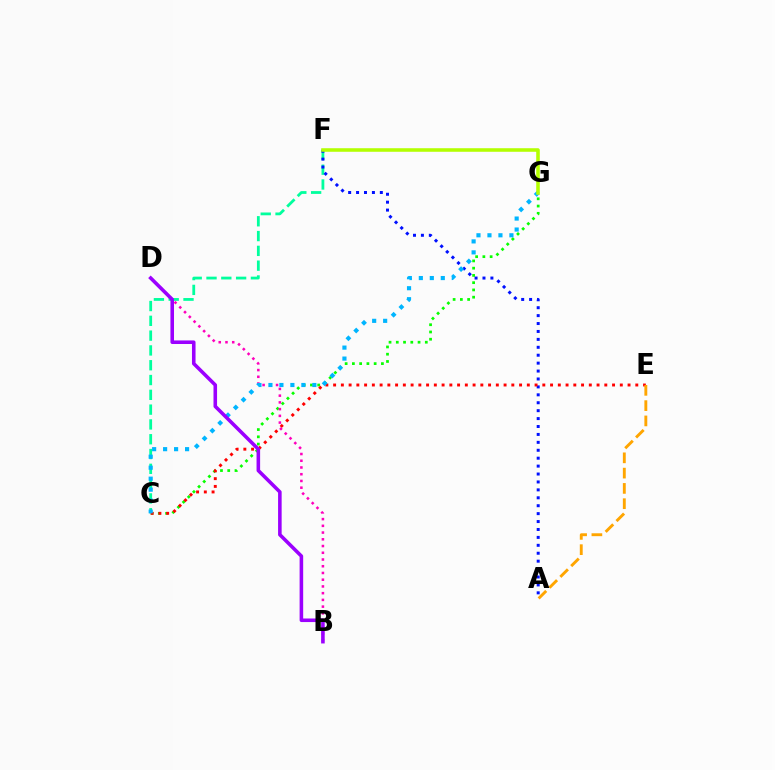{('C', 'F'): [{'color': '#00ff9d', 'line_style': 'dashed', 'thickness': 2.01}], ('C', 'G'): [{'color': '#08ff00', 'line_style': 'dotted', 'thickness': 1.97}, {'color': '#00b5ff', 'line_style': 'dotted', 'thickness': 2.98}], ('A', 'F'): [{'color': '#0010ff', 'line_style': 'dotted', 'thickness': 2.15}], ('C', 'E'): [{'color': '#ff0000', 'line_style': 'dotted', 'thickness': 2.11}], ('B', 'D'): [{'color': '#ff00bd', 'line_style': 'dotted', 'thickness': 1.83}, {'color': '#9b00ff', 'line_style': 'solid', 'thickness': 2.57}], ('A', 'E'): [{'color': '#ffa500', 'line_style': 'dashed', 'thickness': 2.08}], ('F', 'G'): [{'color': '#b3ff00', 'line_style': 'solid', 'thickness': 2.56}]}